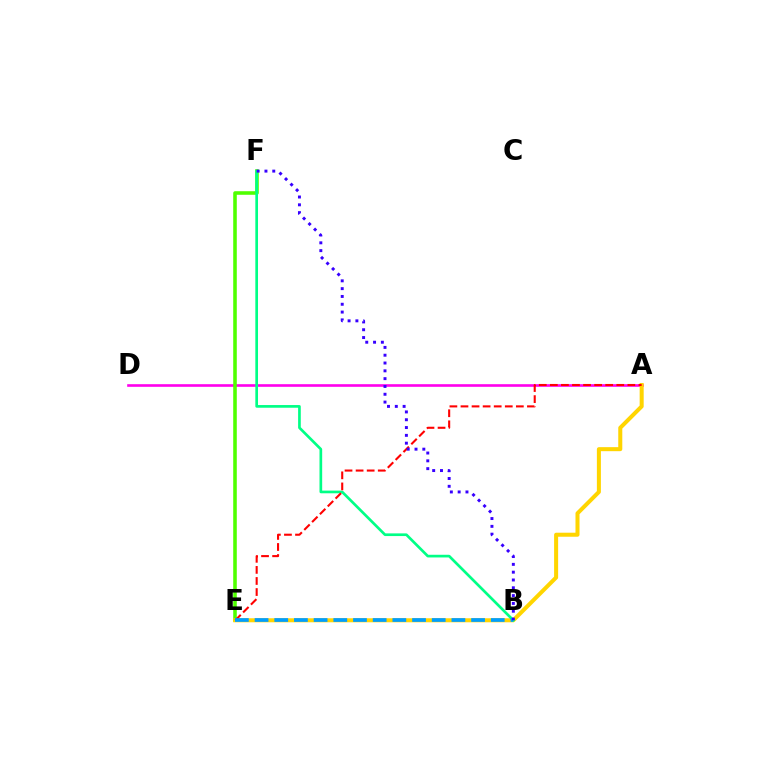{('A', 'D'): [{'color': '#ff00ed', 'line_style': 'solid', 'thickness': 1.89}], ('E', 'F'): [{'color': '#4fff00', 'line_style': 'solid', 'thickness': 2.57}], ('A', 'E'): [{'color': '#ffd500', 'line_style': 'solid', 'thickness': 2.9}, {'color': '#ff0000', 'line_style': 'dashed', 'thickness': 1.5}], ('B', 'F'): [{'color': '#00ff86', 'line_style': 'solid', 'thickness': 1.93}, {'color': '#3700ff', 'line_style': 'dotted', 'thickness': 2.12}], ('B', 'E'): [{'color': '#009eff', 'line_style': 'dashed', 'thickness': 2.67}]}